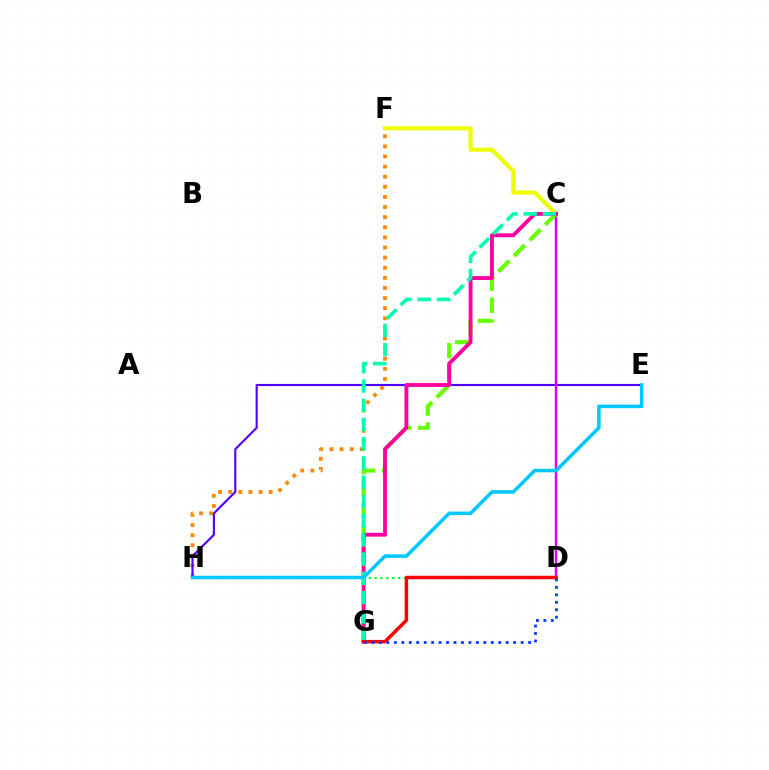{('F', 'H'): [{'color': '#ff8800', 'line_style': 'dotted', 'thickness': 2.75}], ('E', 'H'): [{'color': '#4f00ff', 'line_style': 'solid', 'thickness': 1.53}, {'color': '#00c7ff', 'line_style': 'solid', 'thickness': 2.54}], ('C', 'F'): [{'color': '#eeff00', 'line_style': 'solid', 'thickness': 2.97}], ('D', 'H'): [{'color': '#00ff27', 'line_style': 'dotted', 'thickness': 1.59}], ('C', 'D'): [{'color': '#d600ff', 'line_style': 'solid', 'thickness': 1.76}], ('C', 'G'): [{'color': '#66ff00', 'line_style': 'dashed', 'thickness': 3.0}, {'color': '#ff00a0', 'line_style': 'solid', 'thickness': 2.78}, {'color': '#00ffaf', 'line_style': 'dashed', 'thickness': 2.61}], ('D', 'G'): [{'color': '#ff0000', 'line_style': 'solid', 'thickness': 2.52}, {'color': '#003fff', 'line_style': 'dotted', 'thickness': 2.03}]}